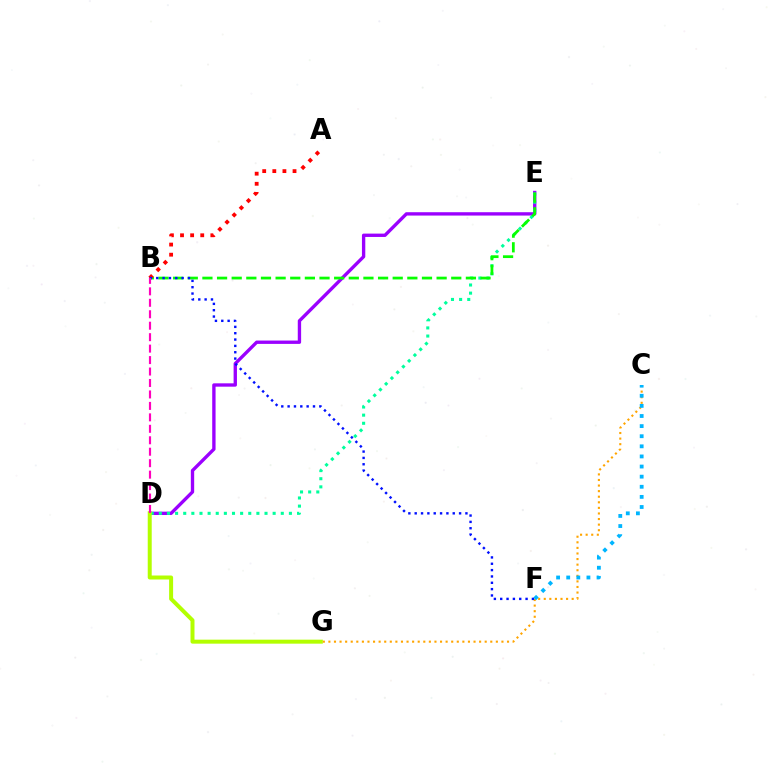{('D', 'E'): [{'color': '#9b00ff', 'line_style': 'solid', 'thickness': 2.41}, {'color': '#00ff9d', 'line_style': 'dotted', 'thickness': 2.21}], ('D', 'G'): [{'color': '#b3ff00', 'line_style': 'solid', 'thickness': 2.87}], ('B', 'E'): [{'color': '#08ff00', 'line_style': 'dashed', 'thickness': 1.99}], ('C', 'G'): [{'color': '#ffa500', 'line_style': 'dotted', 'thickness': 1.52}], ('A', 'B'): [{'color': '#ff0000', 'line_style': 'dotted', 'thickness': 2.75}], ('C', 'F'): [{'color': '#00b5ff', 'line_style': 'dotted', 'thickness': 2.75}], ('B', 'F'): [{'color': '#0010ff', 'line_style': 'dotted', 'thickness': 1.72}], ('B', 'D'): [{'color': '#ff00bd', 'line_style': 'dashed', 'thickness': 1.56}]}